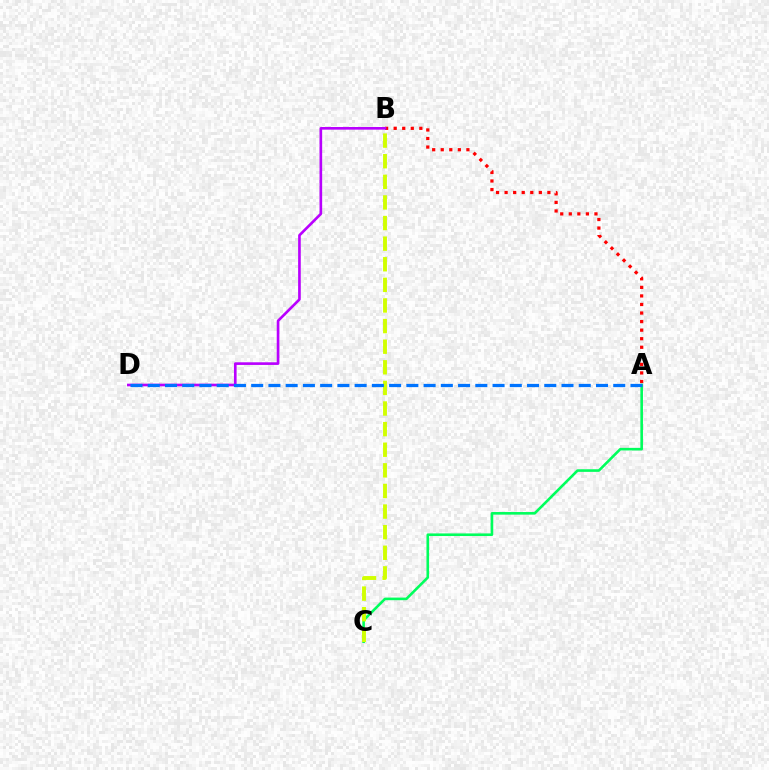{('A', 'B'): [{'color': '#ff0000', 'line_style': 'dotted', 'thickness': 2.32}], ('A', 'C'): [{'color': '#00ff5c', 'line_style': 'solid', 'thickness': 1.88}], ('B', 'D'): [{'color': '#b900ff', 'line_style': 'solid', 'thickness': 1.9}], ('B', 'C'): [{'color': '#d1ff00', 'line_style': 'dashed', 'thickness': 2.8}], ('A', 'D'): [{'color': '#0074ff', 'line_style': 'dashed', 'thickness': 2.34}]}